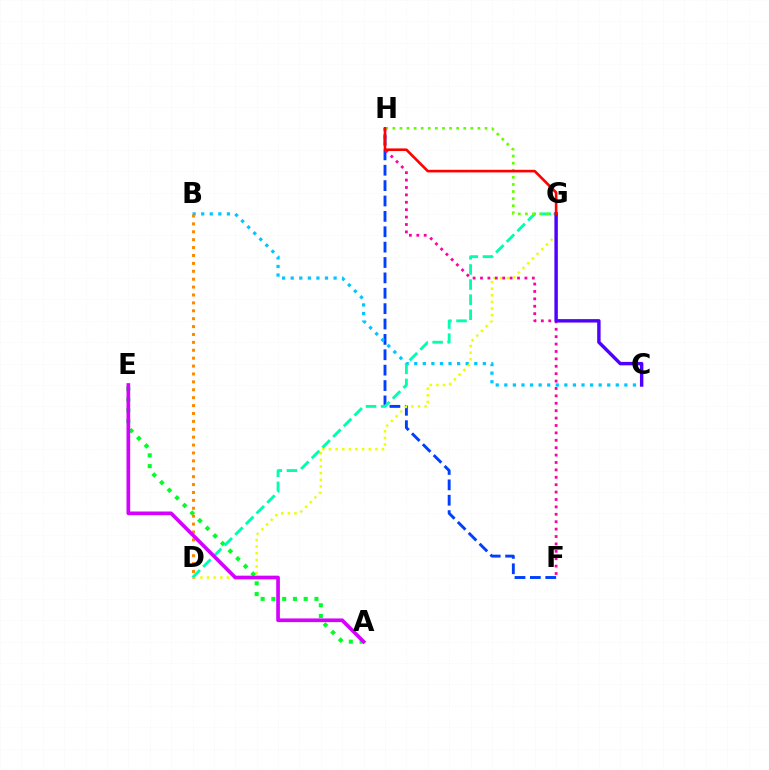{('F', 'H'): [{'color': '#003fff', 'line_style': 'dashed', 'thickness': 2.09}, {'color': '#ff00a0', 'line_style': 'dotted', 'thickness': 2.01}], ('B', 'C'): [{'color': '#00c7ff', 'line_style': 'dotted', 'thickness': 2.33}], ('D', 'G'): [{'color': '#eeff00', 'line_style': 'dotted', 'thickness': 1.8}, {'color': '#00ffaf', 'line_style': 'dashed', 'thickness': 2.05}], ('A', 'E'): [{'color': '#00ff27', 'line_style': 'dotted', 'thickness': 2.93}, {'color': '#d600ff', 'line_style': 'solid', 'thickness': 2.65}], ('B', 'D'): [{'color': '#ff8800', 'line_style': 'dotted', 'thickness': 2.15}], ('G', 'H'): [{'color': '#66ff00', 'line_style': 'dotted', 'thickness': 1.93}, {'color': '#ff0000', 'line_style': 'solid', 'thickness': 1.89}], ('C', 'G'): [{'color': '#4f00ff', 'line_style': 'solid', 'thickness': 2.46}]}